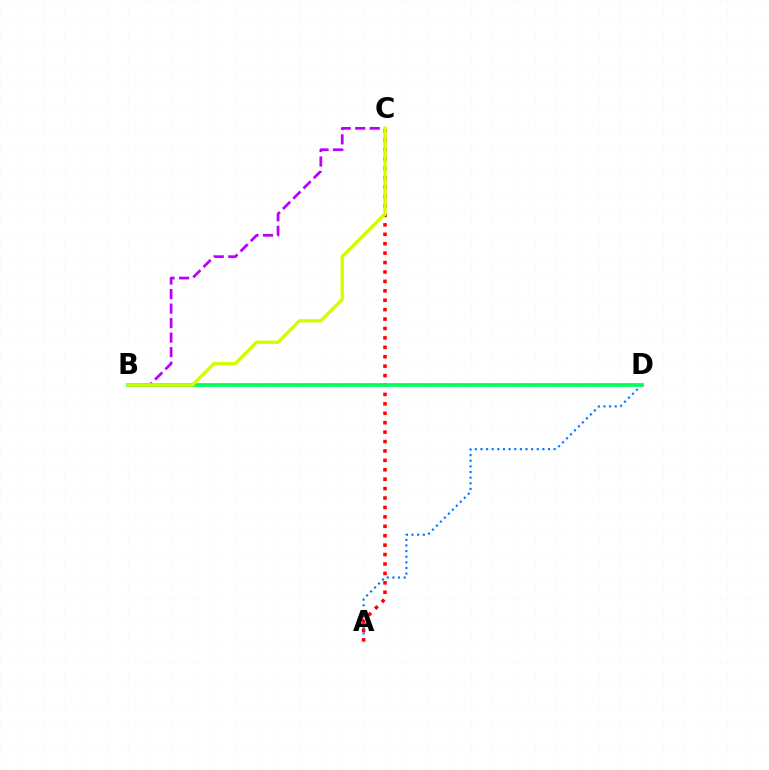{('A', 'D'): [{'color': '#0074ff', 'line_style': 'dotted', 'thickness': 1.53}], ('A', 'C'): [{'color': '#ff0000', 'line_style': 'dotted', 'thickness': 2.56}], ('B', 'C'): [{'color': '#b900ff', 'line_style': 'dashed', 'thickness': 1.97}, {'color': '#d1ff00', 'line_style': 'solid', 'thickness': 2.44}], ('B', 'D'): [{'color': '#00ff5c', 'line_style': 'solid', 'thickness': 2.69}]}